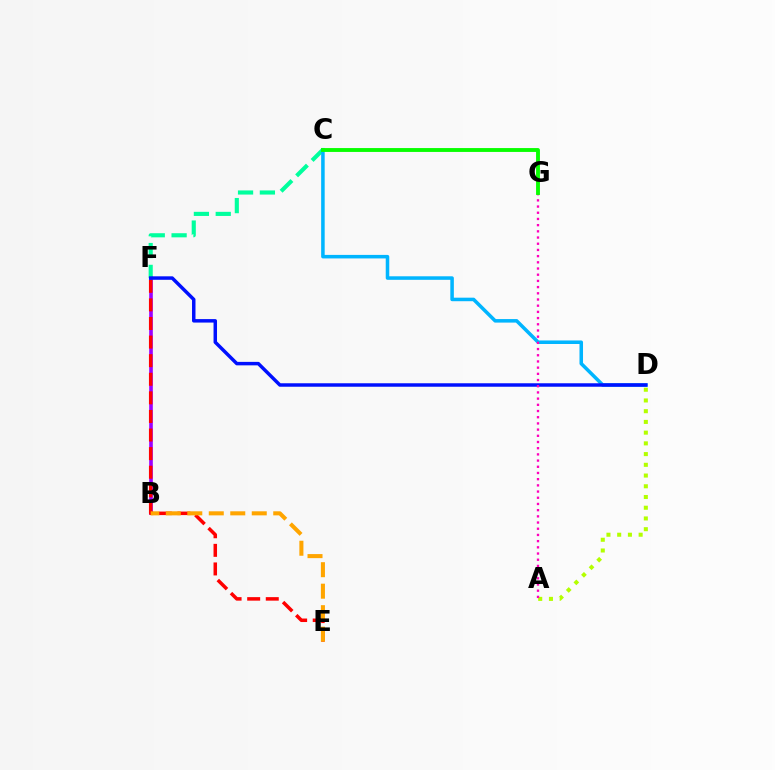{('B', 'F'): [{'color': '#9b00ff', 'line_style': 'solid', 'thickness': 2.62}], ('C', 'F'): [{'color': '#00ff9d', 'line_style': 'dashed', 'thickness': 2.97}], ('C', 'D'): [{'color': '#00b5ff', 'line_style': 'solid', 'thickness': 2.54}], ('E', 'F'): [{'color': '#ff0000', 'line_style': 'dashed', 'thickness': 2.53}], ('A', 'D'): [{'color': '#b3ff00', 'line_style': 'dotted', 'thickness': 2.91}], ('B', 'E'): [{'color': '#ffa500', 'line_style': 'dashed', 'thickness': 2.92}], ('D', 'F'): [{'color': '#0010ff', 'line_style': 'solid', 'thickness': 2.5}], ('A', 'G'): [{'color': '#ff00bd', 'line_style': 'dotted', 'thickness': 1.68}], ('C', 'G'): [{'color': '#08ff00', 'line_style': 'solid', 'thickness': 2.79}]}